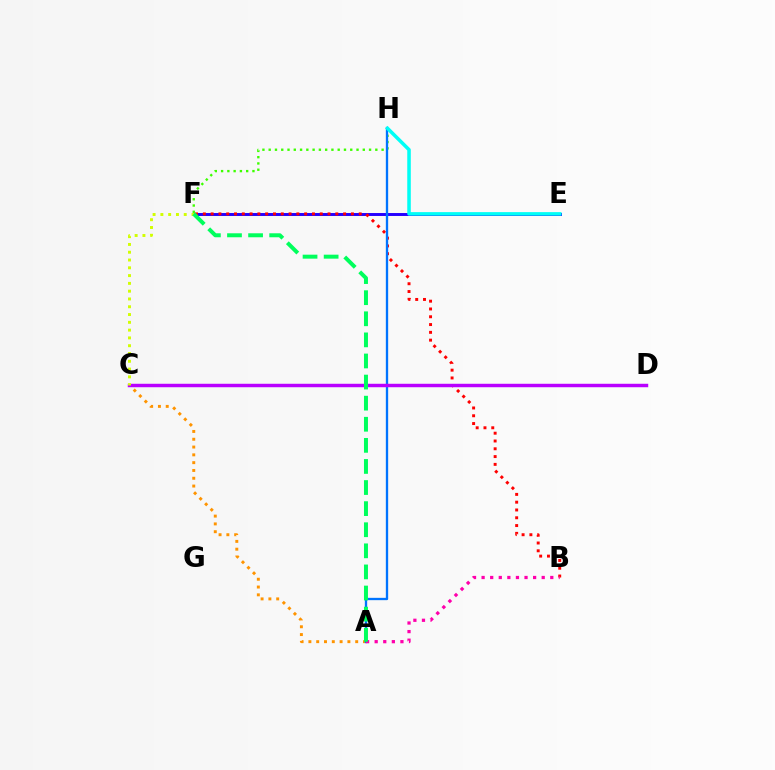{('E', 'F'): [{'color': '#2500ff', 'line_style': 'solid', 'thickness': 2.12}], ('F', 'H'): [{'color': '#3dff00', 'line_style': 'dotted', 'thickness': 1.7}], ('B', 'F'): [{'color': '#ff0000', 'line_style': 'dotted', 'thickness': 2.12}], ('A', 'C'): [{'color': '#ff9400', 'line_style': 'dotted', 'thickness': 2.12}], ('A', 'H'): [{'color': '#0074ff', 'line_style': 'solid', 'thickness': 1.68}], ('A', 'B'): [{'color': '#ff00ac', 'line_style': 'dotted', 'thickness': 2.33}], ('C', 'D'): [{'color': '#b900ff', 'line_style': 'solid', 'thickness': 2.49}], ('E', 'H'): [{'color': '#00fff6', 'line_style': 'solid', 'thickness': 2.55}], ('C', 'F'): [{'color': '#d1ff00', 'line_style': 'dotted', 'thickness': 2.12}], ('A', 'F'): [{'color': '#00ff5c', 'line_style': 'dashed', 'thickness': 2.87}]}